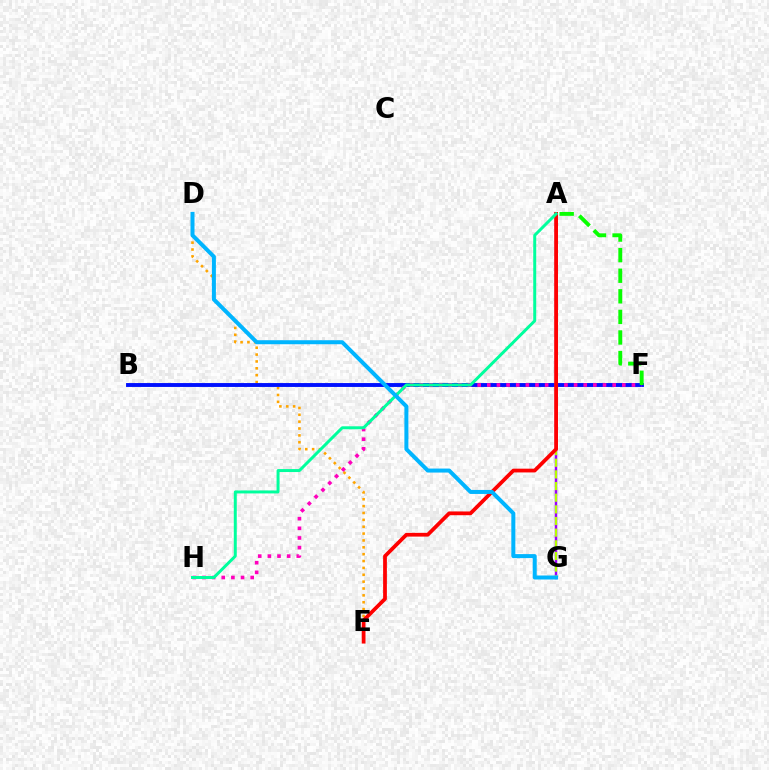{('D', 'E'): [{'color': '#ffa500', 'line_style': 'dotted', 'thickness': 1.87}], ('A', 'G'): [{'color': '#9b00ff', 'line_style': 'solid', 'thickness': 1.77}, {'color': '#b3ff00', 'line_style': 'dashed', 'thickness': 1.58}], ('B', 'F'): [{'color': '#0010ff', 'line_style': 'solid', 'thickness': 2.79}], ('F', 'H'): [{'color': '#ff00bd', 'line_style': 'dotted', 'thickness': 2.62}], ('A', 'E'): [{'color': '#ff0000', 'line_style': 'solid', 'thickness': 2.7}], ('A', 'H'): [{'color': '#00ff9d', 'line_style': 'solid', 'thickness': 2.14}], ('D', 'G'): [{'color': '#00b5ff', 'line_style': 'solid', 'thickness': 2.88}], ('A', 'F'): [{'color': '#08ff00', 'line_style': 'dashed', 'thickness': 2.8}]}